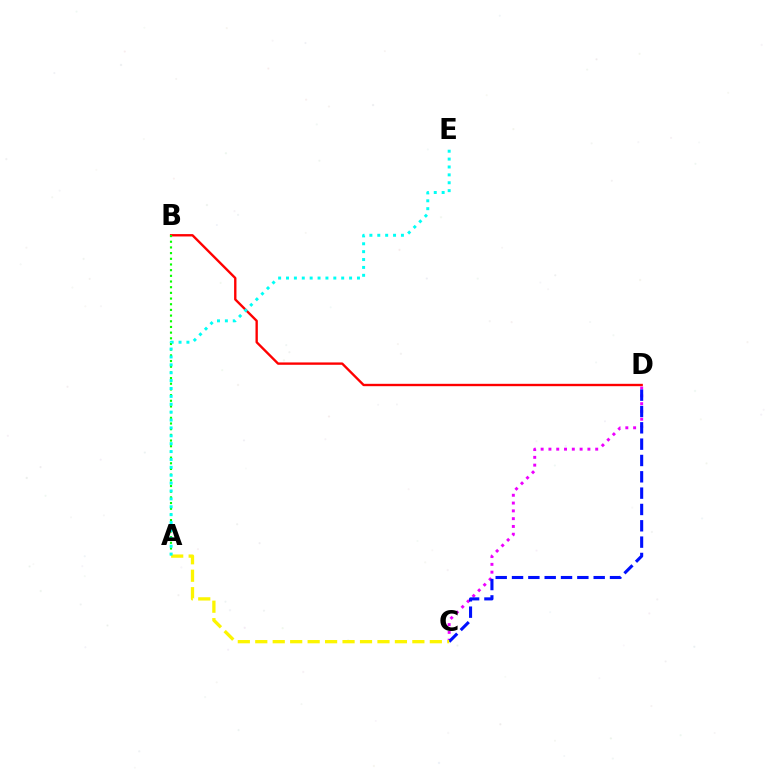{('C', 'D'): [{'color': '#ee00ff', 'line_style': 'dotted', 'thickness': 2.12}, {'color': '#0010ff', 'line_style': 'dashed', 'thickness': 2.22}], ('B', 'D'): [{'color': '#ff0000', 'line_style': 'solid', 'thickness': 1.7}], ('A', 'B'): [{'color': '#08ff00', 'line_style': 'dotted', 'thickness': 1.54}], ('A', 'C'): [{'color': '#fcf500', 'line_style': 'dashed', 'thickness': 2.37}], ('A', 'E'): [{'color': '#00fff6', 'line_style': 'dotted', 'thickness': 2.14}]}